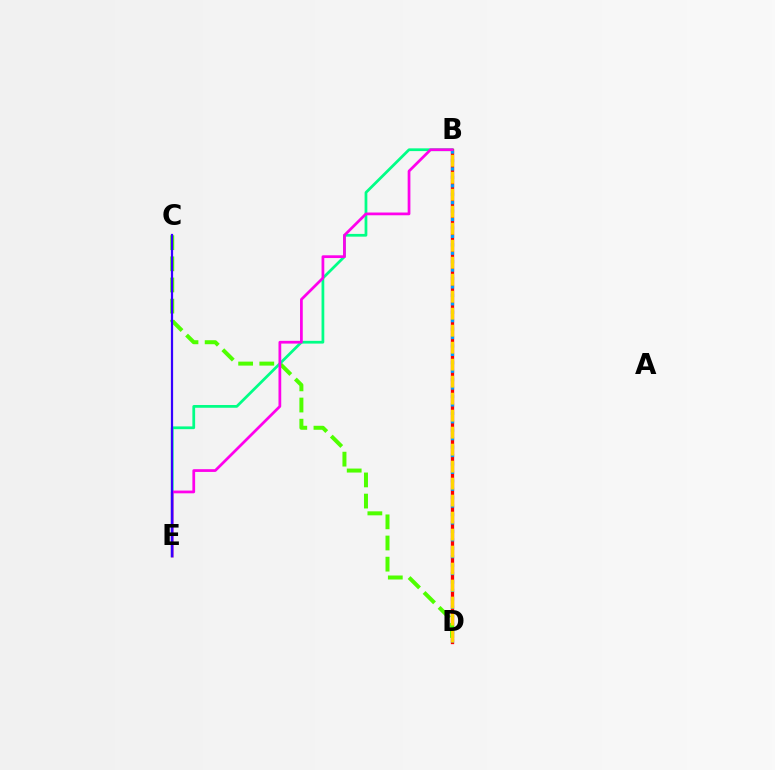{('B', 'D'): [{'color': '#ff0000', 'line_style': 'solid', 'thickness': 2.38}, {'color': '#009eff', 'line_style': 'dotted', 'thickness': 2.29}, {'color': '#ffd500', 'line_style': 'dashed', 'thickness': 2.31}], ('C', 'D'): [{'color': '#4fff00', 'line_style': 'dashed', 'thickness': 2.87}], ('B', 'E'): [{'color': '#00ff86', 'line_style': 'solid', 'thickness': 1.98}, {'color': '#ff00ed', 'line_style': 'solid', 'thickness': 1.97}], ('C', 'E'): [{'color': '#3700ff', 'line_style': 'solid', 'thickness': 1.6}]}